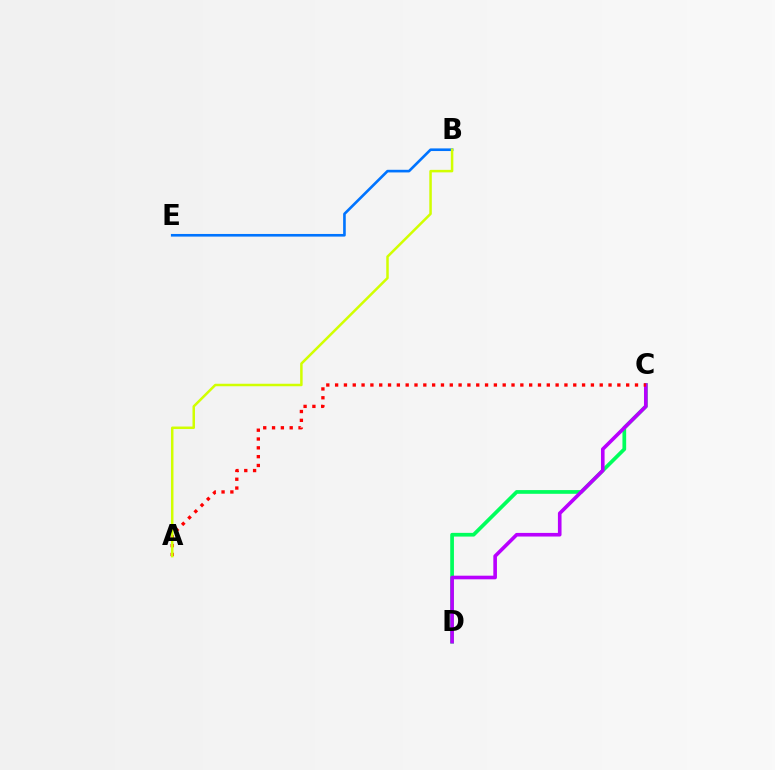{('C', 'D'): [{'color': '#00ff5c', 'line_style': 'solid', 'thickness': 2.68}, {'color': '#b900ff', 'line_style': 'solid', 'thickness': 2.61}], ('A', 'C'): [{'color': '#ff0000', 'line_style': 'dotted', 'thickness': 2.4}], ('B', 'E'): [{'color': '#0074ff', 'line_style': 'solid', 'thickness': 1.9}], ('A', 'B'): [{'color': '#d1ff00', 'line_style': 'solid', 'thickness': 1.8}]}